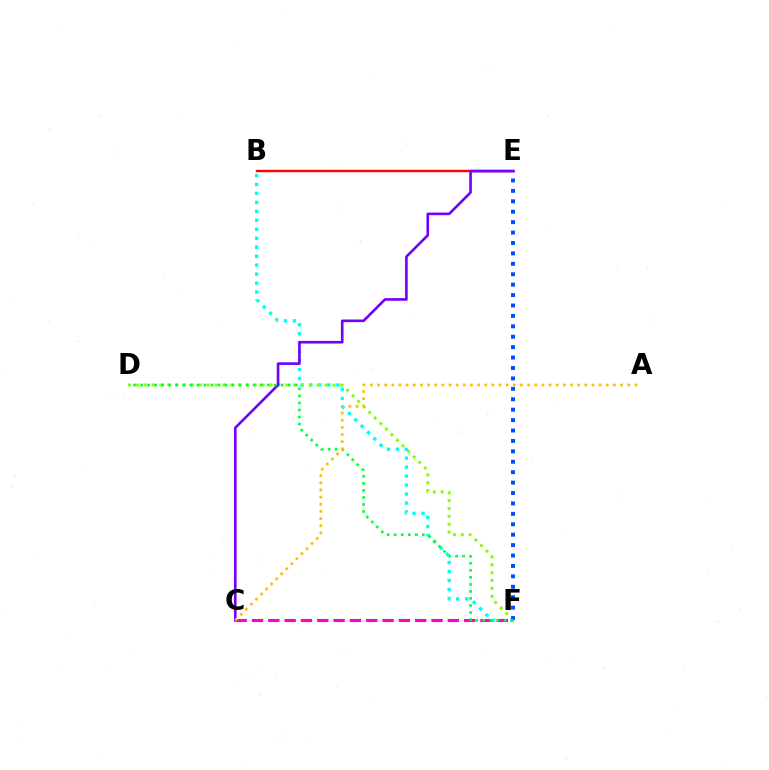{('B', 'F'): [{'color': '#00fff6', 'line_style': 'dotted', 'thickness': 2.44}], ('B', 'E'): [{'color': '#ff0000', 'line_style': 'solid', 'thickness': 1.73}], ('D', 'F'): [{'color': '#84ff00', 'line_style': 'dotted', 'thickness': 2.14}, {'color': '#00ff39', 'line_style': 'dotted', 'thickness': 1.91}], ('C', 'E'): [{'color': '#7200ff', 'line_style': 'solid', 'thickness': 1.89}], ('E', 'F'): [{'color': '#004bff', 'line_style': 'dotted', 'thickness': 2.83}], ('C', 'F'): [{'color': '#ff00cf', 'line_style': 'dashed', 'thickness': 2.22}], ('A', 'C'): [{'color': '#ffbd00', 'line_style': 'dotted', 'thickness': 1.94}]}